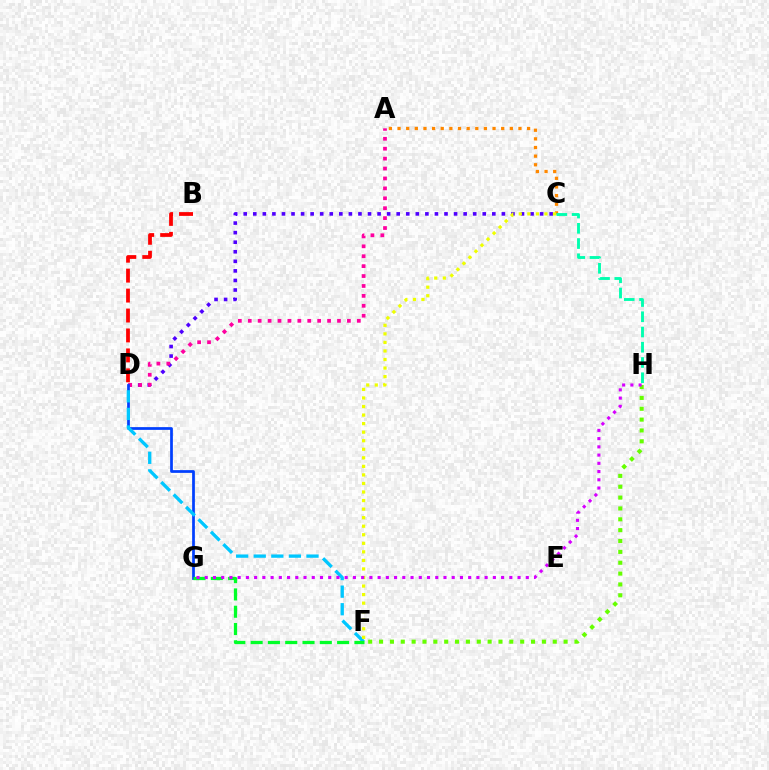{('A', 'C'): [{'color': '#ff8800', 'line_style': 'dotted', 'thickness': 2.35}], ('C', 'D'): [{'color': '#4f00ff', 'line_style': 'dotted', 'thickness': 2.6}], ('F', 'H'): [{'color': '#66ff00', 'line_style': 'dotted', 'thickness': 2.95}], ('A', 'D'): [{'color': '#ff00a0', 'line_style': 'dotted', 'thickness': 2.69}], ('D', 'G'): [{'color': '#003fff', 'line_style': 'solid', 'thickness': 1.97}], ('D', 'F'): [{'color': '#00c7ff', 'line_style': 'dashed', 'thickness': 2.39}], ('F', 'G'): [{'color': '#00ff27', 'line_style': 'dashed', 'thickness': 2.35}], ('C', 'F'): [{'color': '#eeff00', 'line_style': 'dotted', 'thickness': 2.32}], ('G', 'H'): [{'color': '#d600ff', 'line_style': 'dotted', 'thickness': 2.24}], ('B', 'D'): [{'color': '#ff0000', 'line_style': 'dashed', 'thickness': 2.71}], ('C', 'H'): [{'color': '#00ffaf', 'line_style': 'dashed', 'thickness': 2.07}]}